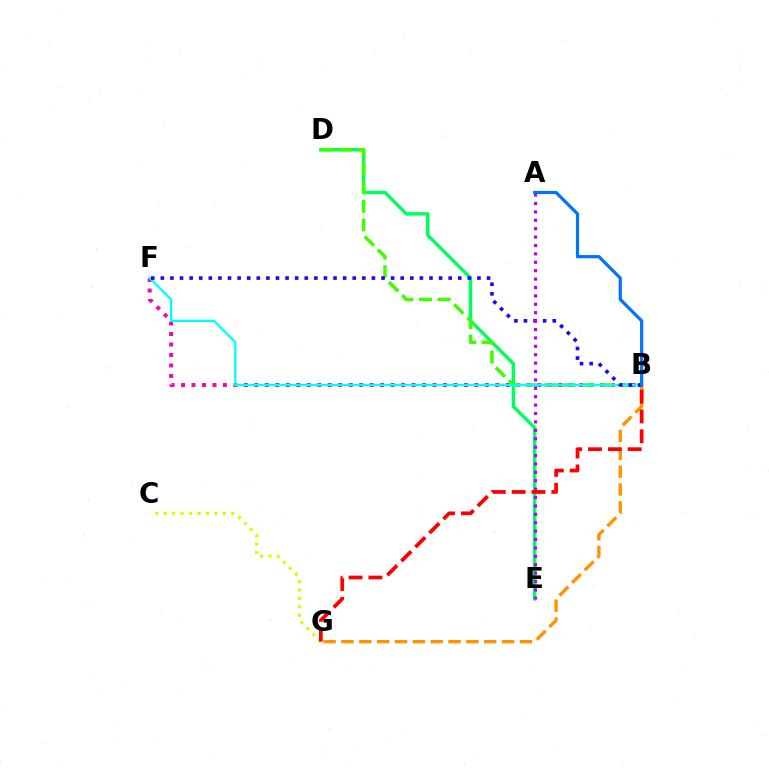{('B', 'F'): [{'color': '#ff00ac', 'line_style': 'dotted', 'thickness': 2.85}, {'color': '#00fff6', 'line_style': 'solid', 'thickness': 1.67}, {'color': '#2500ff', 'line_style': 'dotted', 'thickness': 2.61}], ('D', 'E'): [{'color': '#00ff5c', 'line_style': 'solid', 'thickness': 2.47}], ('C', 'G'): [{'color': '#d1ff00', 'line_style': 'dotted', 'thickness': 2.29}], ('B', 'G'): [{'color': '#ff9400', 'line_style': 'dashed', 'thickness': 2.43}, {'color': '#ff0000', 'line_style': 'dashed', 'thickness': 2.7}], ('B', 'D'): [{'color': '#3dff00', 'line_style': 'dashed', 'thickness': 2.52}], ('A', 'E'): [{'color': '#b900ff', 'line_style': 'dotted', 'thickness': 2.28}], ('A', 'B'): [{'color': '#0074ff', 'line_style': 'solid', 'thickness': 2.31}]}